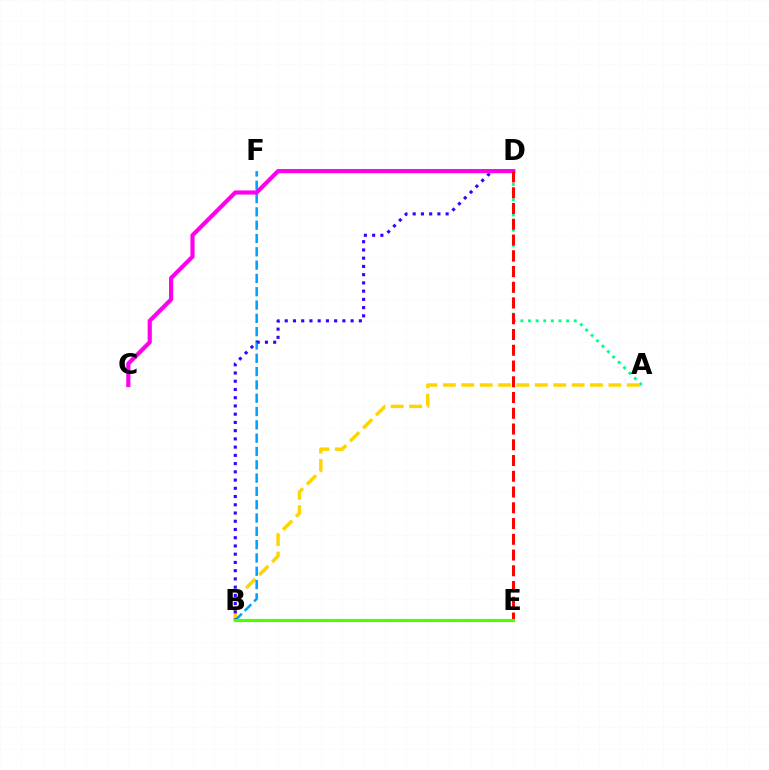{('A', 'D'): [{'color': '#00ff86', 'line_style': 'dotted', 'thickness': 2.07}], ('A', 'B'): [{'color': '#ffd500', 'line_style': 'dashed', 'thickness': 2.5}], ('B', 'F'): [{'color': '#009eff', 'line_style': 'dashed', 'thickness': 1.81}], ('B', 'D'): [{'color': '#3700ff', 'line_style': 'dotted', 'thickness': 2.24}], ('C', 'D'): [{'color': '#ff00ed', 'line_style': 'solid', 'thickness': 2.99}], ('D', 'E'): [{'color': '#ff0000', 'line_style': 'dashed', 'thickness': 2.14}], ('B', 'E'): [{'color': '#4fff00', 'line_style': 'solid', 'thickness': 2.28}]}